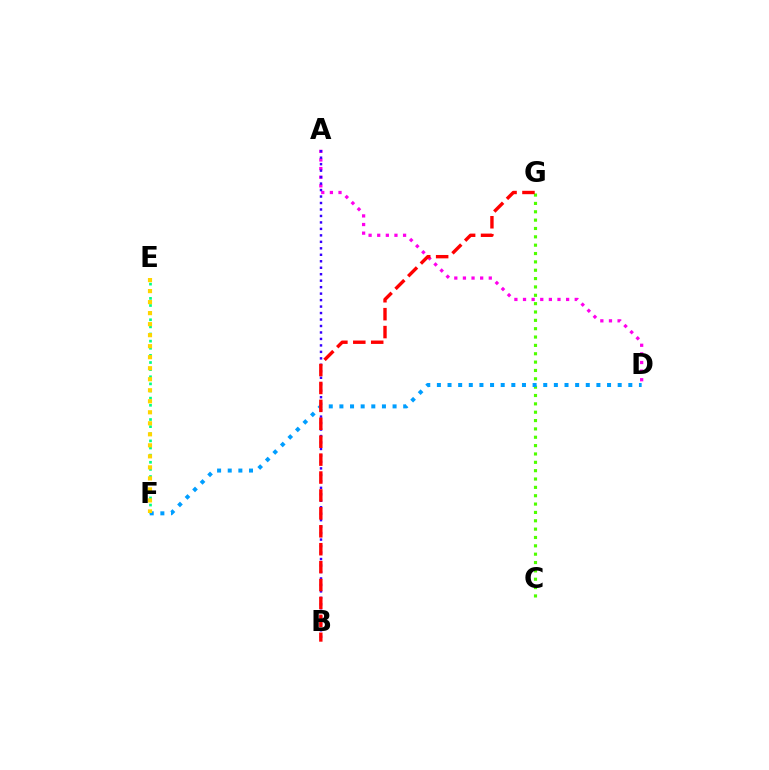{('E', 'F'): [{'color': '#00ff86', 'line_style': 'dotted', 'thickness': 1.94}, {'color': '#ffd500', 'line_style': 'dotted', 'thickness': 2.99}], ('C', 'G'): [{'color': '#4fff00', 'line_style': 'dotted', 'thickness': 2.27}], ('A', 'D'): [{'color': '#ff00ed', 'line_style': 'dotted', 'thickness': 2.34}], ('D', 'F'): [{'color': '#009eff', 'line_style': 'dotted', 'thickness': 2.89}], ('A', 'B'): [{'color': '#3700ff', 'line_style': 'dotted', 'thickness': 1.76}], ('B', 'G'): [{'color': '#ff0000', 'line_style': 'dashed', 'thickness': 2.43}]}